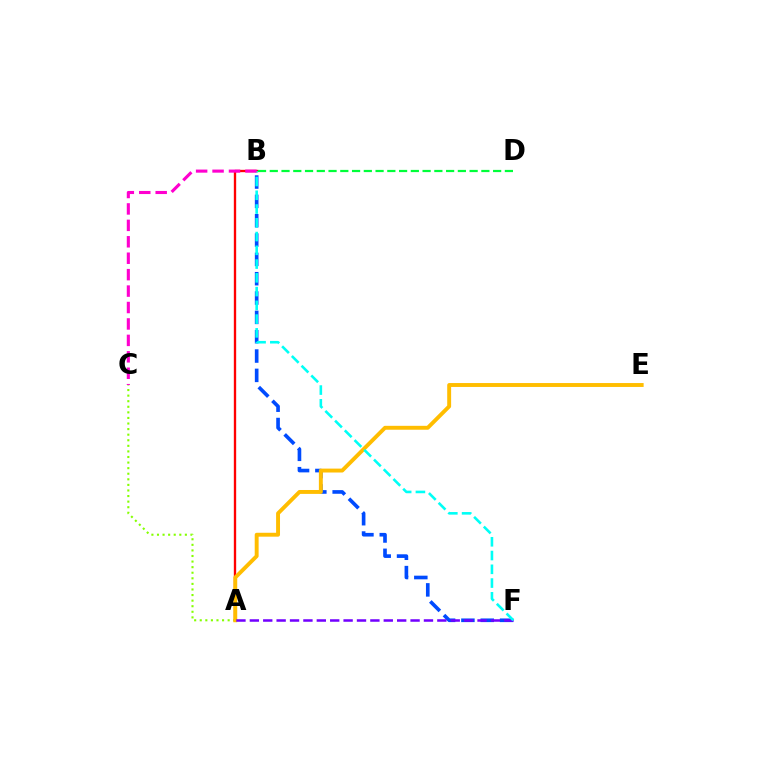{('B', 'F'): [{'color': '#004bff', 'line_style': 'dashed', 'thickness': 2.63}, {'color': '#00fff6', 'line_style': 'dashed', 'thickness': 1.87}], ('A', 'B'): [{'color': '#ff0000', 'line_style': 'solid', 'thickness': 1.69}], ('A', 'C'): [{'color': '#84ff00', 'line_style': 'dotted', 'thickness': 1.52}], ('A', 'E'): [{'color': '#ffbd00', 'line_style': 'solid', 'thickness': 2.81}], ('A', 'F'): [{'color': '#7200ff', 'line_style': 'dashed', 'thickness': 1.82}], ('B', 'D'): [{'color': '#00ff39', 'line_style': 'dashed', 'thickness': 1.6}], ('B', 'C'): [{'color': '#ff00cf', 'line_style': 'dashed', 'thickness': 2.23}]}